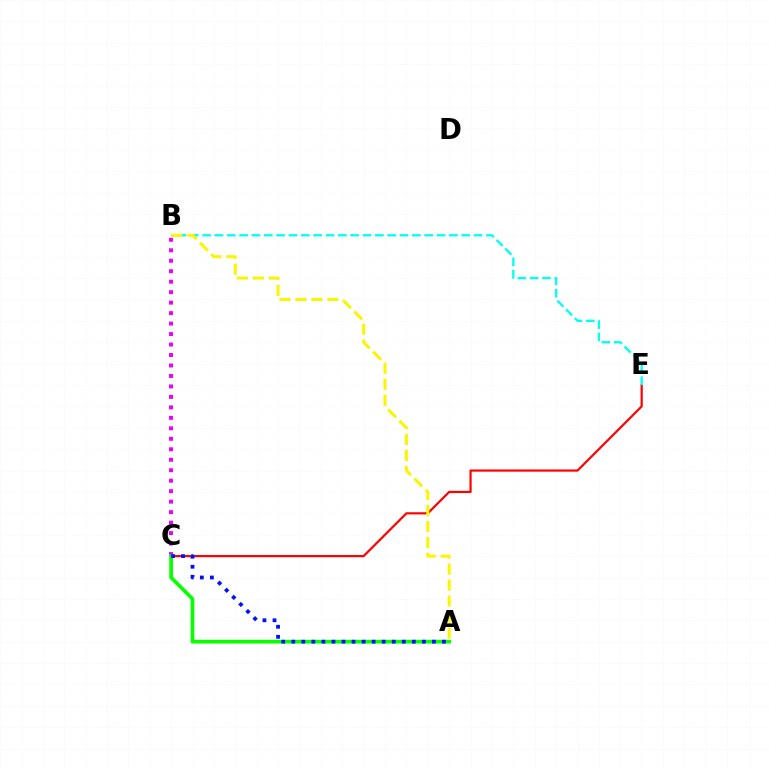{('C', 'E'): [{'color': '#ff0000', 'line_style': 'solid', 'thickness': 1.58}], ('B', 'E'): [{'color': '#00fff6', 'line_style': 'dashed', 'thickness': 1.68}], ('B', 'C'): [{'color': '#ee00ff', 'line_style': 'dotted', 'thickness': 2.85}], ('A', 'B'): [{'color': '#fcf500', 'line_style': 'dashed', 'thickness': 2.17}], ('A', 'C'): [{'color': '#08ff00', 'line_style': 'solid', 'thickness': 2.65}, {'color': '#0010ff', 'line_style': 'dotted', 'thickness': 2.73}]}